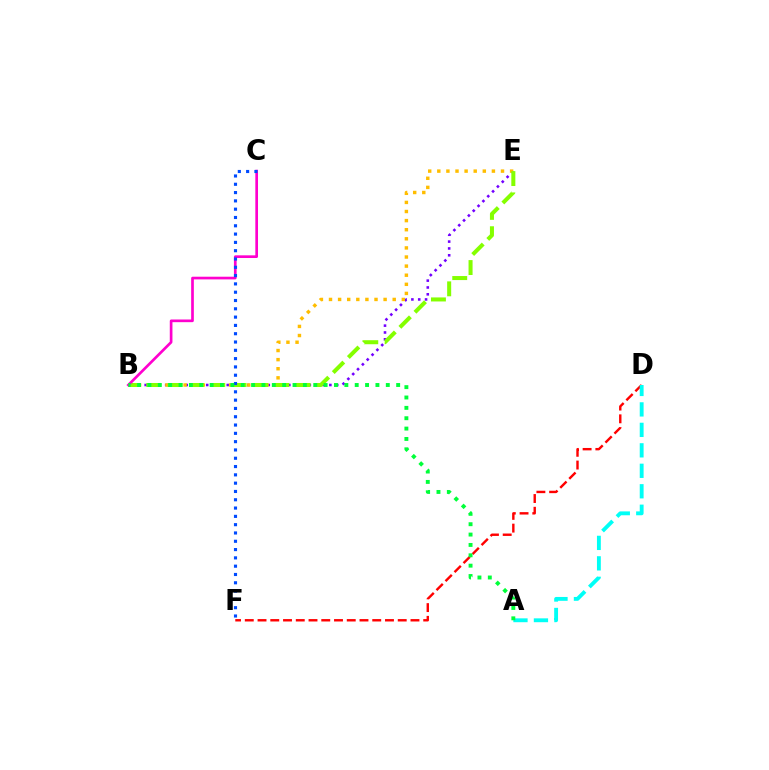{('B', 'E'): [{'color': '#7200ff', 'line_style': 'dotted', 'thickness': 1.86}, {'color': '#ffbd00', 'line_style': 'dotted', 'thickness': 2.47}, {'color': '#84ff00', 'line_style': 'dashed', 'thickness': 2.9}], ('D', 'F'): [{'color': '#ff0000', 'line_style': 'dashed', 'thickness': 1.73}], ('A', 'D'): [{'color': '#00fff6', 'line_style': 'dashed', 'thickness': 2.78}], ('B', 'C'): [{'color': '#ff00cf', 'line_style': 'solid', 'thickness': 1.93}], ('C', 'F'): [{'color': '#004bff', 'line_style': 'dotted', 'thickness': 2.26}], ('A', 'B'): [{'color': '#00ff39', 'line_style': 'dotted', 'thickness': 2.82}]}